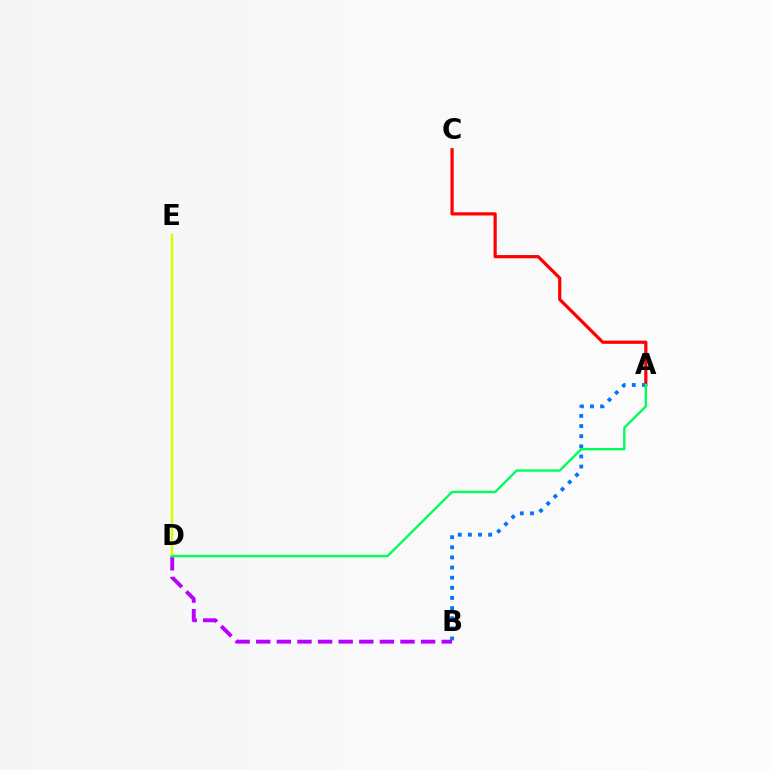{('A', 'C'): [{'color': '#ff0000', 'line_style': 'solid', 'thickness': 2.31}], ('B', 'D'): [{'color': '#b900ff', 'line_style': 'dashed', 'thickness': 2.8}], ('A', 'B'): [{'color': '#0074ff', 'line_style': 'dotted', 'thickness': 2.75}], ('D', 'E'): [{'color': '#d1ff00', 'line_style': 'solid', 'thickness': 1.8}], ('A', 'D'): [{'color': '#00ff5c', 'line_style': 'solid', 'thickness': 1.72}]}